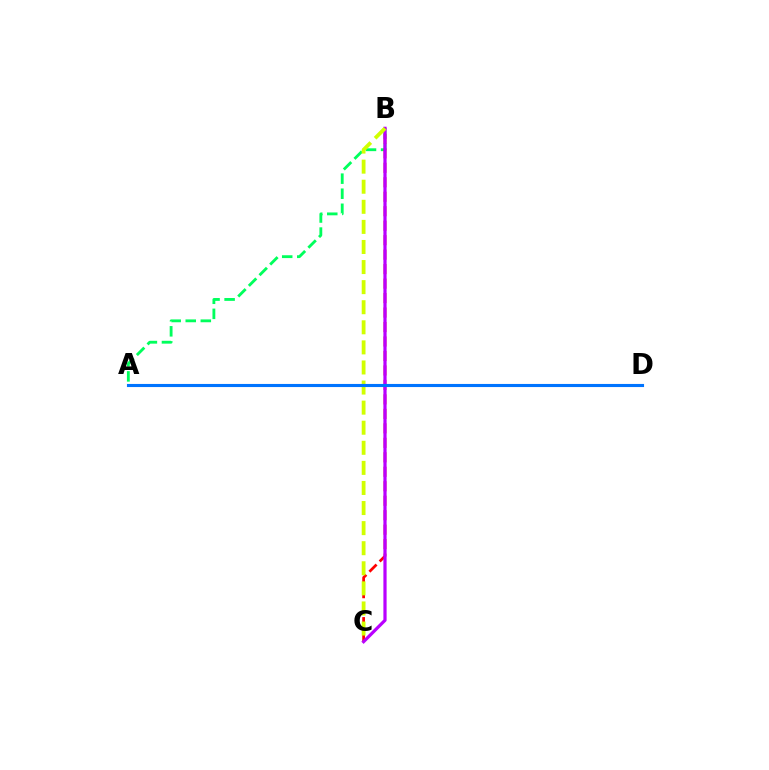{('A', 'B'): [{'color': '#00ff5c', 'line_style': 'dashed', 'thickness': 2.05}], ('B', 'C'): [{'color': '#ff0000', 'line_style': 'dashed', 'thickness': 1.97}, {'color': '#b900ff', 'line_style': 'solid', 'thickness': 2.31}, {'color': '#d1ff00', 'line_style': 'dashed', 'thickness': 2.73}], ('A', 'D'): [{'color': '#0074ff', 'line_style': 'solid', 'thickness': 2.23}]}